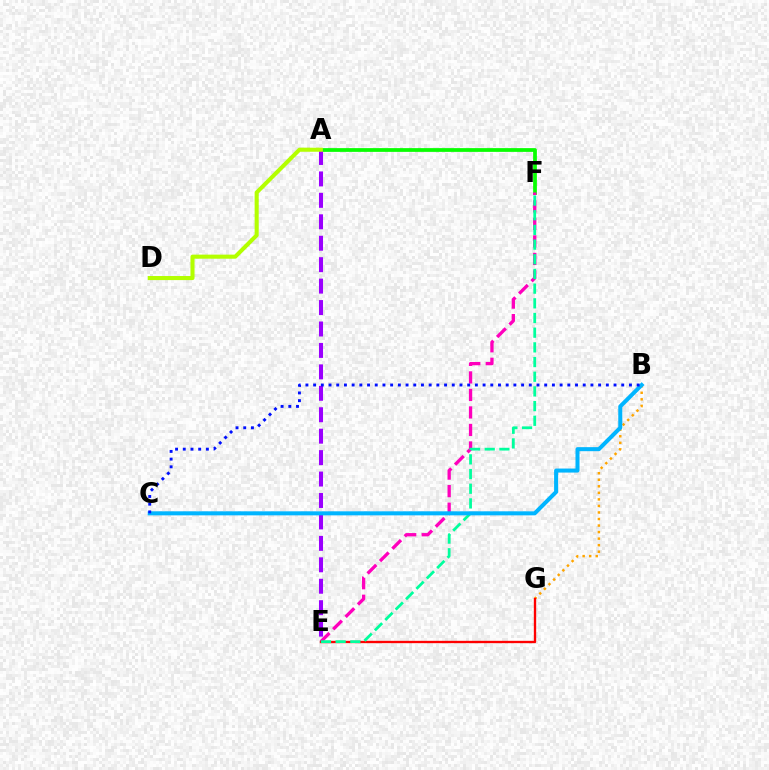{('A', 'F'): [{'color': '#08ff00', 'line_style': 'solid', 'thickness': 2.7}], ('A', 'E'): [{'color': '#9b00ff', 'line_style': 'dashed', 'thickness': 2.91}], ('A', 'D'): [{'color': '#b3ff00', 'line_style': 'solid', 'thickness': 2.93}], ('E', 'F'): [{'color': '#ff00bd', 'line_style': 'dashed', 'thickness': 2.38}, {'color': '#00ff9d', 'line_style': 'dashed', 'thickness': 1.99}], ('B', 'G'): [{'color': '#ffa500', 'line_style': 'dotted', 'thickness': 1.78}], ('E', 'G'): [{'color': '#ff0000', 'line_style': 'solid', 'thickness': 1.69}], ('B', 'C'): [{'color': '#00b5ff', 'line_style': 'solid', 'thickness': 2.9}, {'color': '#0010ff', 'line_style': 'dotted', 'thickness': 2.09}]}